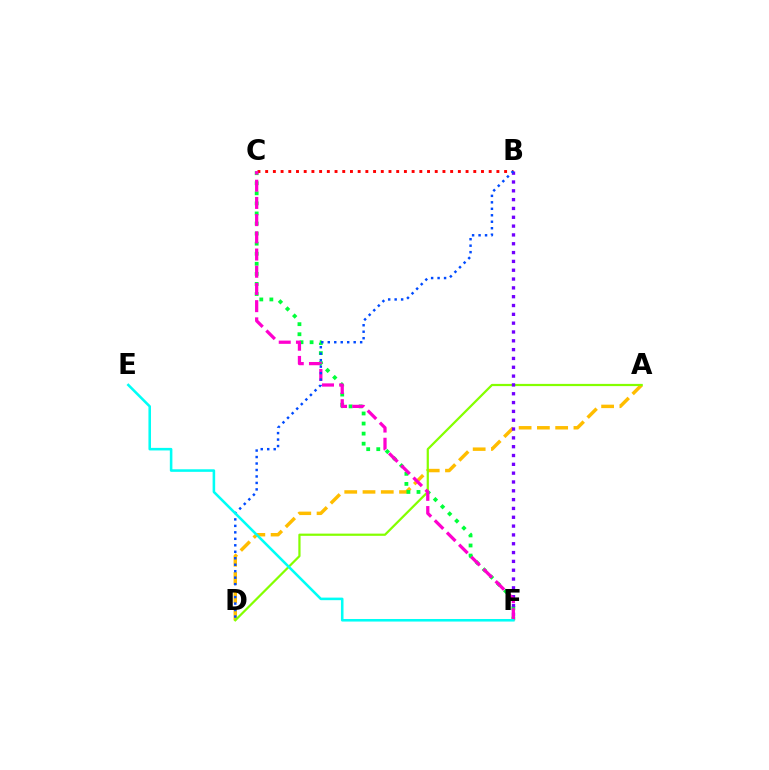{('A', 'D'): [{'color': '#ffbd00', 'line_style': 'dashed', 'thickness': 2.48}, {'color': '#84ff00', 'line_style': 'solid', 'thickness': 1.6}], ('C', 'F'): [{'color': '#00ff39', 'line_style': 'dotted', 'thickness': 2.74}, {'color': '#ff00cf', 'line_style': 'dashed', 'thickness': 2.34}], ('B', 'C'): [{'color': '#ff0000', 'line_style': 'dotted', 'thickness': 2.09}], ('B', 'F'): [{'color': '#7200ff', 'line_style': 'dotted', 'thickness': 2.4}], ('B', 'D'): [{'color': '#004bff', 'line_style': 'dotted', 'thickness': 1.76}], ('E', 'F'): [{'color': '#00fff6', 'line_style': 'solid', 'thickness': 1.85}]}